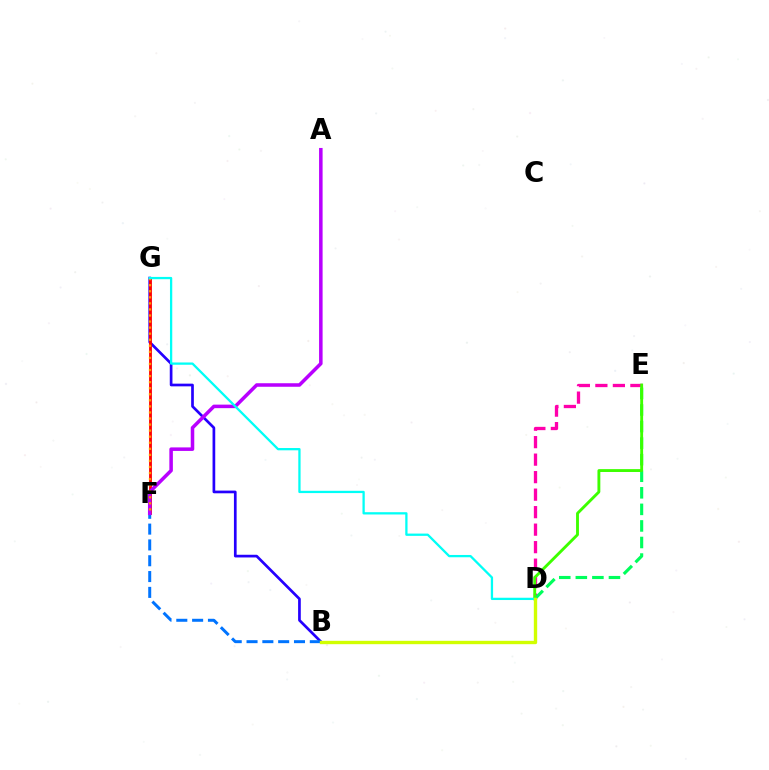{('B', 'G'): [{'color': '#2500ff', 'line_style': 'solid', 'thickness': 1.94}], ('F', 'G'): [{'color': '#ff0000', 'line_style': 'solid', 'thickness': 2.04}, {'color': '#ff9400', 'line_style': 'dotted', 'thickness': 1.65}], ('B', 'F'): [{'color': '#0074ff', 'line_style': 'dashed', 'thickness': 2.15}], ('A', 'F'): [{'color': '#b900ff', 'line_style': 'solid', 'thickness': 2.54}], ('D', 'E'): [{'color': '#ff00ac', 'line_style': 'dashed', 'thickness': 2.38}, {'color': '#00ff5c', 'line_style': 'dashed', 'thickness': 2.25}, {'color': '#3dff00', 'line_style': 'solid', 'thickness': 2.07}], ('D', 'G'): [{'color': '#00fff6', 'line_style': 'solid', 'thickness': 1.65}], ('B', 'D'): [{'color': '#d1ff00', 'line_style': 'solid', 'thickness': 2.42}]}